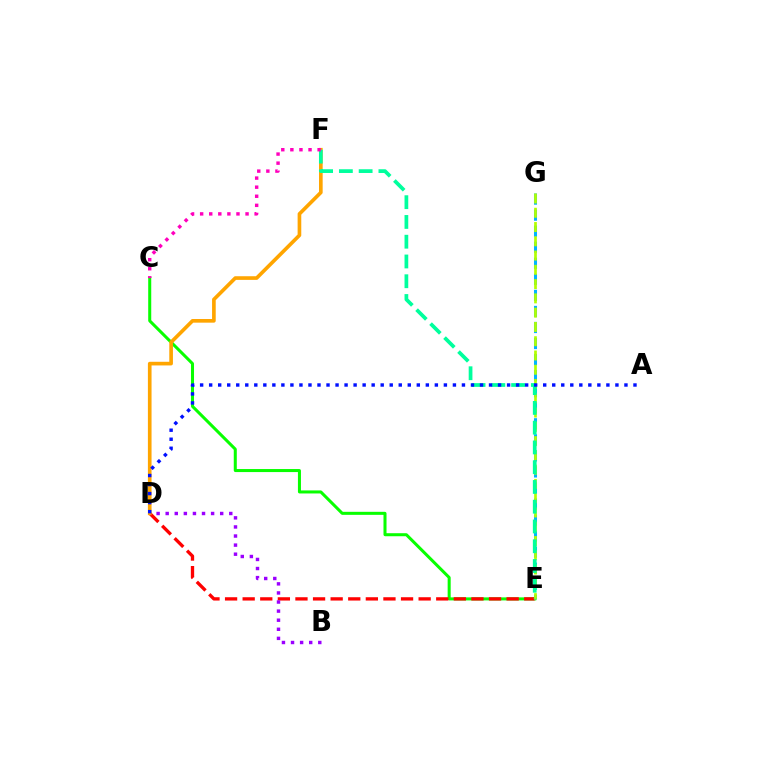{('C', 'E'): [{'color': '#08ff00', 'line_style': 'solid', 'thickness': 2.18}], ('D', 'E'): [{'color': '#ff0000', 'line_style': 'dashed', 'thickness': 2.39}], ('E', 'G'): [{'color': '#00b5ff', 'line_style': 'dashed', 'thickness': 2.18}, {'color': '#b3ff00', 'line_style': 'dashed', 'thickness': 1.94}], ('D', 'F'): [{'color': '#ffa500', 'line_style': 'solid', 'thickness': 2.63}], ('B', 'D'): [{'color': '#9b00ff', 'line_style': 'dotted', 'thickness': 2.47}], ('E', 'F'): [{'color': '#00ff9d', 'line_style': 'dashed', 'thickness': 2.68}], ('A', 'D'): [{'color': '#0010ff', 'line_style': 'dotted', 'thickness': 2.45}], ('C', 'F'): [{'color': '#ff00bd', 'line_style': 'dotted', 'thickness': 2.47}]}